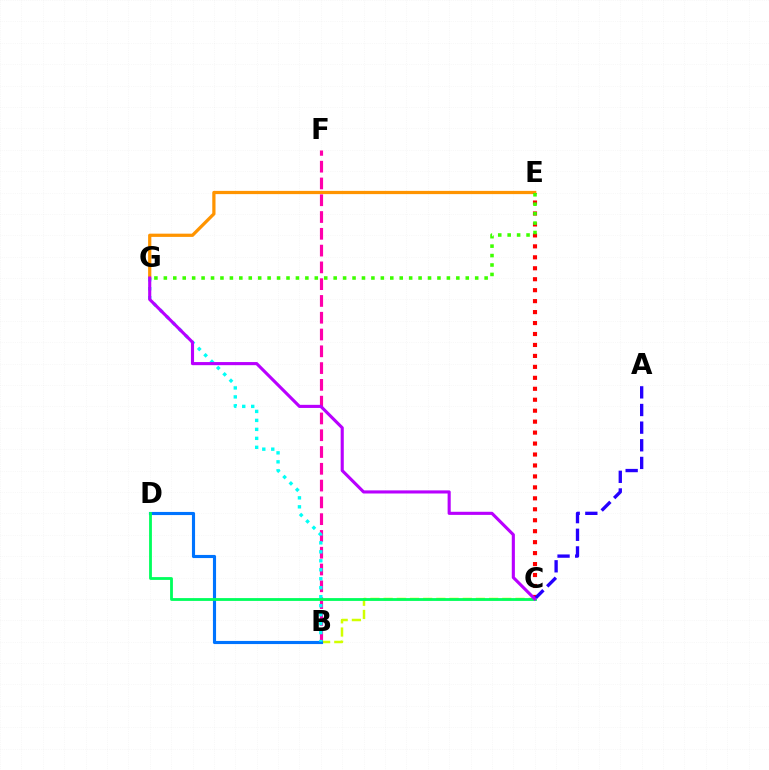{('E', 'G'): [{'color': '#ff9400', 'line_style': 'solid', 'thickness': 2.33}, {'color': '#3dff00', 'line_style': 'dotted', 'thickness': 2.56}], ('C', 'E'): [{'color': '#ff0000', 'line_style': 'dotted', 'thickness': 2.98}], ('B', 'F'): [{'color': '#ff00ac', 'line_style': 'dashed', 'thickness': 2.28}], ('A', 'C'): [{'color': '#2500ff', 'line_style': 'dashed', 'thickness': 2.4}], ('B', 'C'): [{'color': '#d1ff00', 'line_style': 'dashed', 'thickness': 1.79}], ('B', 'D'): [{'color': '#0074ff', 'line_style': 'solid', 'thickness': 2.25}], ('B', 'G'): [{'color': '#00fff6', 'line_style': 'dotted', 'thickness': 2.44}], ('C', 'D'): [{'color': '#00ff5c', 'line_style': 'solid', 'thickness': 2.03}], ('C', 'G'): [{'color': '#b900ff', 'line_style': 'solid', 'thickness': 2.24}]}